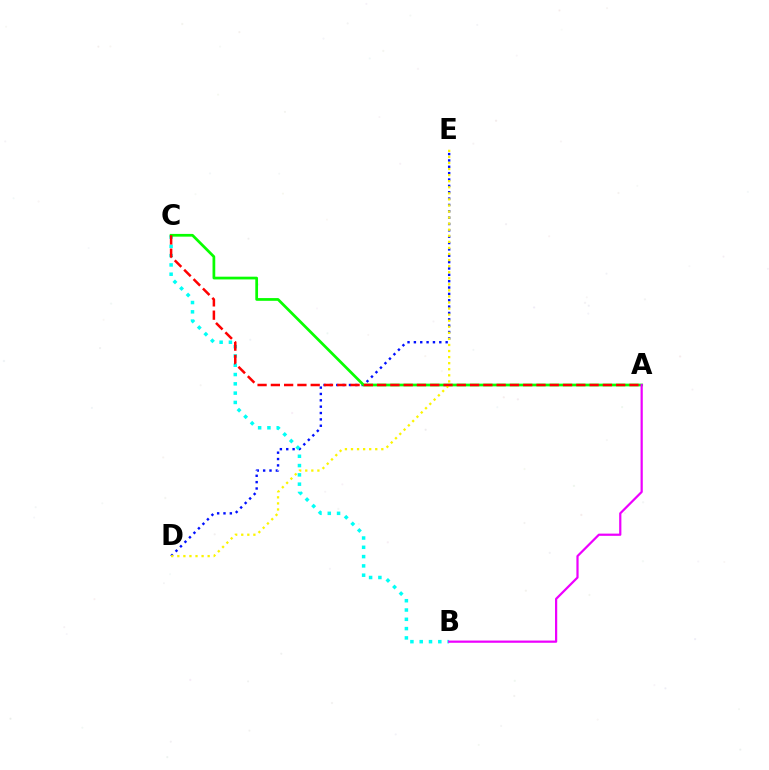{('D', 'E'): [{'color': '#0010ff', 'line_style': 'dotted', 'thickness': 1.73}, {'color': '#fcf500', 'line_style': 'dotted', 'thickness': 1.65}], ('B', 'C'): [{'color': '#00fff6', 'line_style': 'dotted', 'thickness': 2.53}], ('A', 'C'): [{'color': '#08ff00', 'line_style': 'solid', 'thickness': 1.97}, {'color': '#ff0000', 'line_style': 'dashed', 'thickness': 1.8}], ('A', 'B'): [{'color': '#ee00ff', 'line_style': 'solid', 'thickness': 1.6}]}